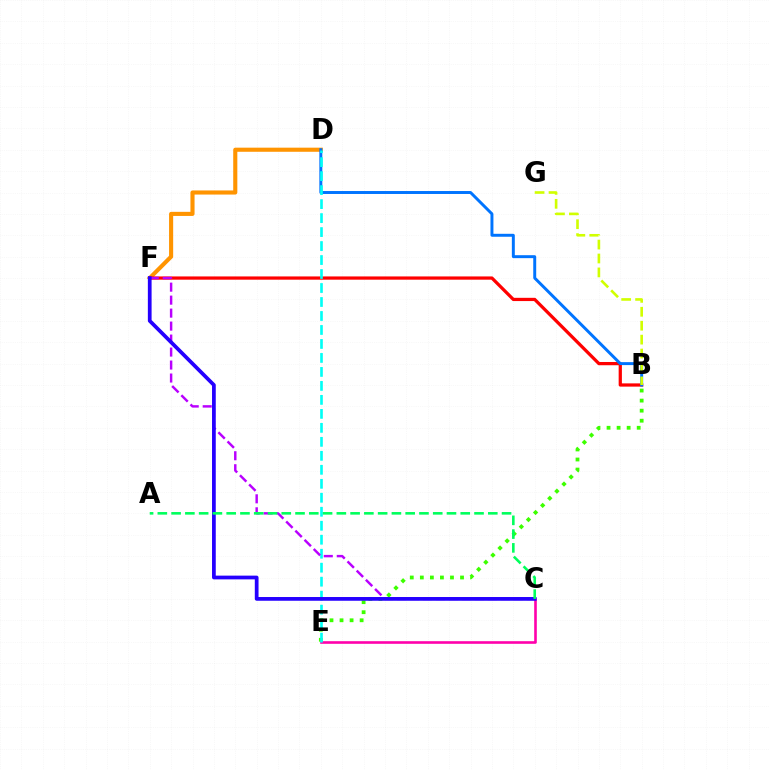{('B', 'E'): [{'color': '#3dff00', 'line_style': 'dotted', 'thickness': 2.73}], ('D', 'F'): [{'color': '#ff9400', 'line_style': 'solid', 'thickness': 2.96}], ('B', 'F'): [{'color': '#ff0000', 'line_style': 'solid', 'thickness': 2.34}], ('B', 'D'): [{'color': '#0074ff', 'line_style': 'solid', 'thickness': 2.13}], ('C', 'E'): [{'color': '#ff00ac', 'line_style': 'solid', 'thickness': 1.89}], ('D', 'E'): [{'color': '#00fff6', 'line_style': 'dashed', 'thickness': 1.9}], ('B', 'G'): [{'color': '#d1ff00', 'line_style': 'dashed', 'thickness': 1.89}], ('C', 'F'): [{'color': '#b900ff', 'line_style': 'dashed', 'thickness': 1.76}, {'color': '#2500ff', 'line_style': 'solid', 'thickness': 2.69}], ('A', 'C'): [{'color': '#00ff5c', 'line_style': 'dashed', 'thickness': 1.87}]}